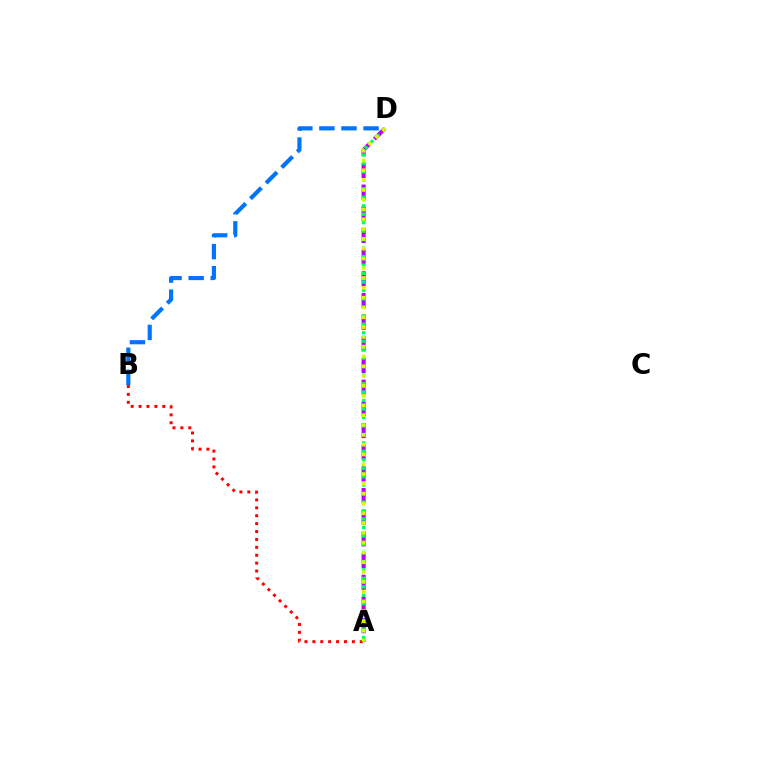{('B', 'D'): [{'color': '#0074ff', 'line_style': 'dashed', 'thickness': 3.0}], ('A', 'D'): [{'color': '#b900ff', 'line_style': 'dashed', 'thickness': 2.95}, {'color': '#00ff5c', 'line_style': 'dotted', 'thickness': 2.3}, {'color': '#d1ff00', 'line_style': 'dotted', 'thickness': 2.66}], ('A', 'B'): [{'color': '#ff0000', 'line_style': 'dotted', 'thickness': 2.15}]}